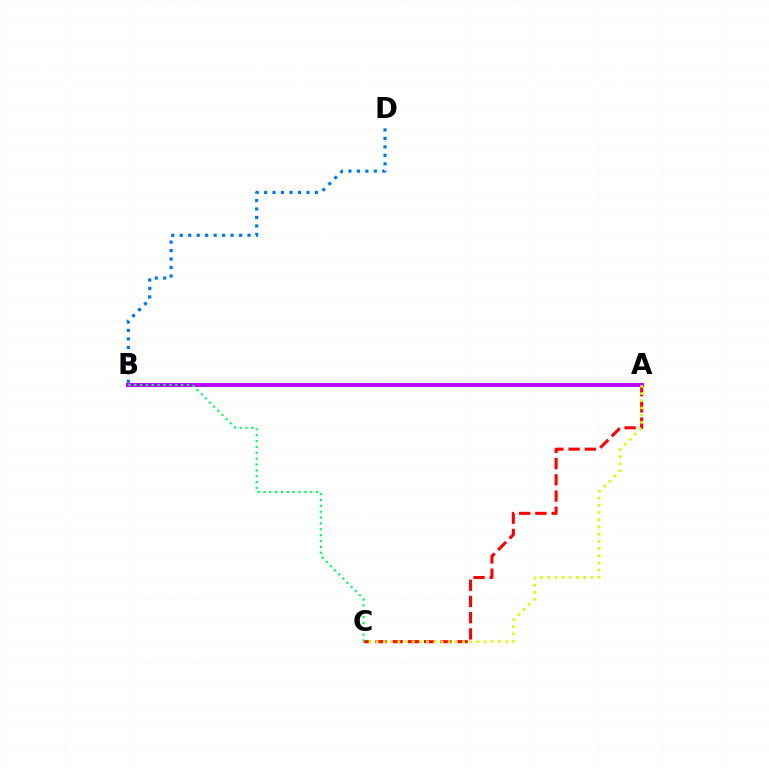{('A', 'B'): [{'color': '#b900ff', 'line_style': 'solid', 'thickness': 2.84}], ('A', 'C'): [{'color': '#ff0000', 'line_style': 'dashed', 'thickness': 2.2}, {'color': '#d1ff00', 'line_style': 'dotted', 'thickness': 1.96}], ('B', 'D'): [{'color': '#0074ff', 'line_style': 'dotted', 'thickness': 2.3}], ('B', 'C'): [{'color': '#00ff5c', 'line_style': 'dotted', 'thickness': 1.59}]}